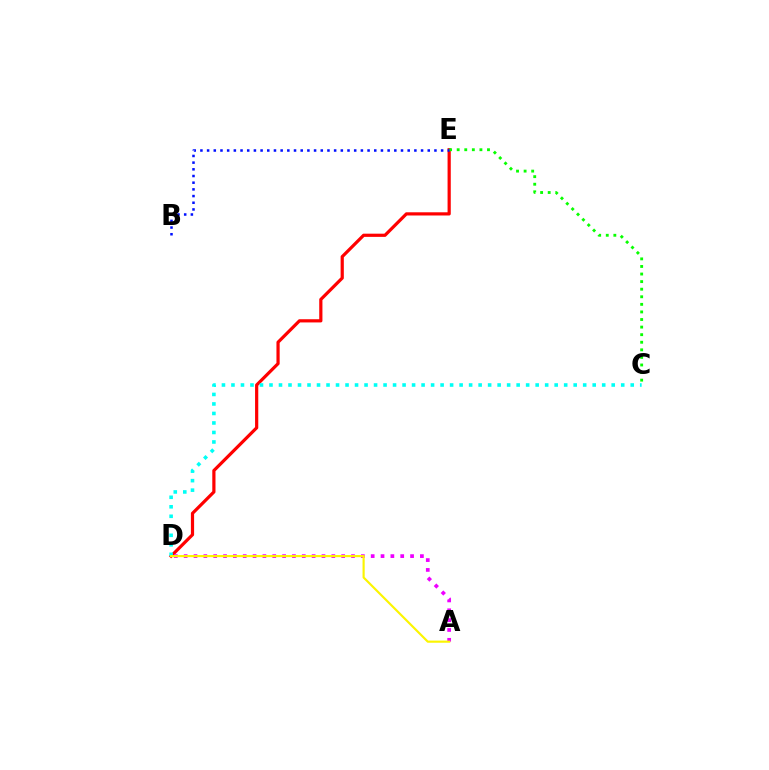{('D', 'E'): [{'color': '#ff0000', 'line_style': 'solid', 'thickness': 2.31}], ('C', 'E'): [{'color': '#08ff00', 'line_style': 'dotted', 'thickness': 2.06}], ('A', 'D'): [{'color': '#ee00ff', 'line_style': 'dotted', 'thickness': 2.67}, {'color': '#fcf500', 'line_style': 'solid', 'thickness': 1.55}], ('C', 'D'): [{'color': '#00fff6', 'line_style': 'dotted', 'thickness': 2.58}], ('B', 'E'): [{'color': '#0010ff', 'line_style': 'dotted', 'thickness': 1.82}]}